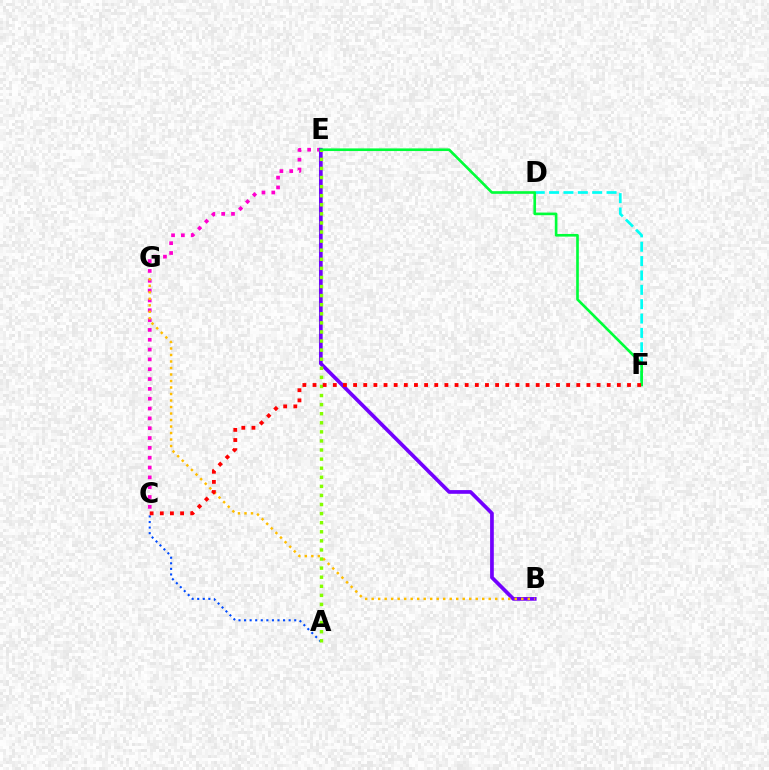{('D', 'F'): [{'color': '#00fff6', 'line_style': 'dashed', 'thickness': 1.95}], ('C', 'E'): [{'color': '#ff00cf', 'line_style': 'dotted', 'thickness': 2.67}], ('B', 'E'): [{'color': '#7200ff', 'line_style': 'solid', 'thickness': 2.67}], ('E', 'F'): [{'color': '#00ff39', 'line_style': 'solid', 'thickness': 1.91}], ('B', 'G'): [{'color': '#ffbd00', 'line_style': 'dotted', 'thickness': 1.77}], ('A', 'C'): [{'color': '#004bff', 'line_style': 'dotted', 'thickness': 1.51}], ('A', 'E'): [{'color': '#84ff00', 'line_style': 'dotted', 'thickness': 2.47}], ('C', 'F'): [{'color': '#ff0000', 'line_style': 'dotted', 'thickness': 2.76}]}